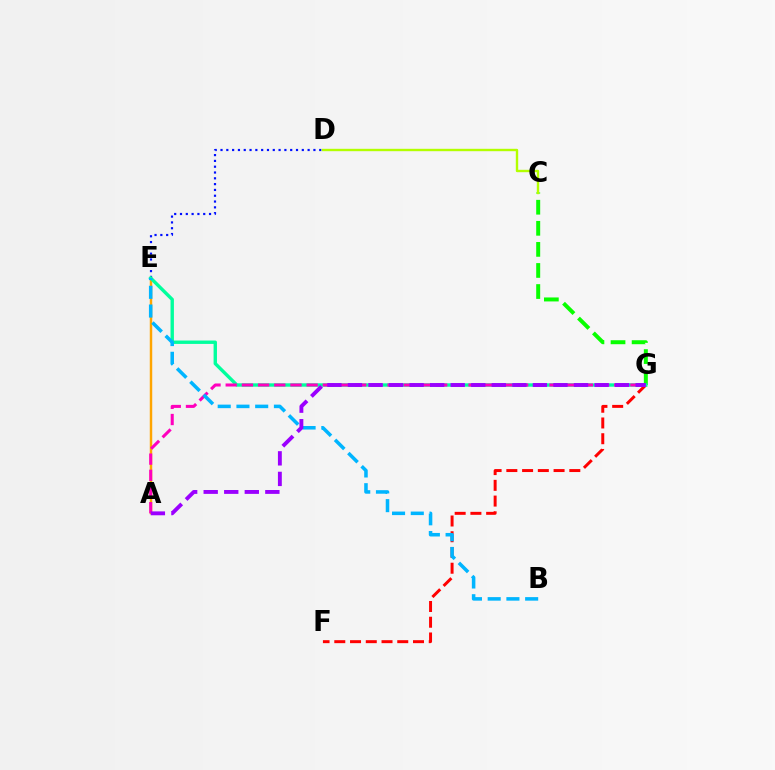{('C', 'G'): [{'color': '#08ff00', 'line_style': 'dashed', 'thickness': 2.86}], ('A', 'E'): [{'color': '#ffa500', 'line_style': 'solid', 'thickness': 1.77}], ('F', 'G'): [{'color': '#ff0000', 'line_style': 'dashed', 'thickness': 2.14}], ('C', 'D'): [{'color': '#b3ff00', 'line_style': 'solid', 'thickness': 1.72}], ('D', 'E'): [{'color': '#0010ff', 'line_style': 'dotted', 'thickness': 1.58}], ('E', 'G'): [{'color': '#00ff9d', 'line_style': 'solid', 'thickness': 2.44}], ('A', 'G'): [{'color': '#ff00bd', 'line_style': 'dashed', 'thickness': 2.2}, {'color': '#9b00ff', 'line_style': 'dashed', 'thickness': 2.79}], ('B', 'E'): [{'color': '#00b5ff', 'line_style': 'dashed', 'thickness': 2.55}]}